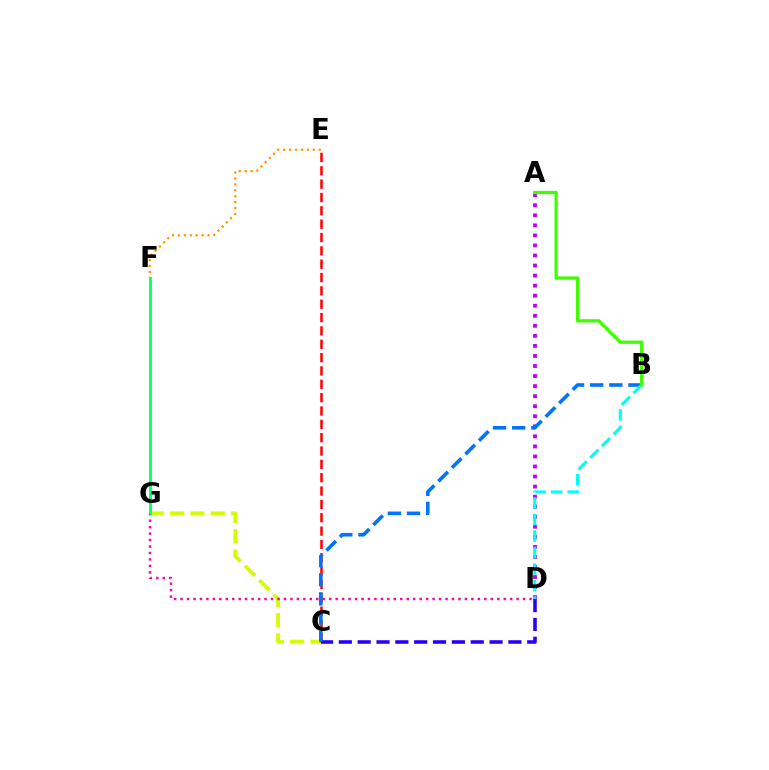{('C', 'G'): [{'color': '#d1ff00', 'line_style': 'dashed', 'thickness': 2.76}], ('D', 'G'): [{'color': '#ff00ac', 'line_style': 'dotted', 'thickness': 1.76}], ('C', 'E'): [{'color': '#ff0000', 'line_style': 'dashed', 'thickness': 1.81}], ('C', 'D'): [{'color': '#2500ff', 'line_style': 'dashed', 'thickness': 2.56}], ('A', 'D'): [{'color': '#b900ff', 'line_style': 'dotted', 'thickness': 2.73}], ('E', 'F'): [{'color': '#ff9400', 'line_style': 'dotted', 'thickness': 1.61}], ('B', 'C'): [{'color': '#0074ff', 'line_style': 'dashed', 'thickness': 2.6}], ('F', 'G'): [{'color': '#00ff5c', 'line_style': 'solid', 'thickness': 1.98}], ('B', 'D'): [{'color': '#00fff6', 'line_style': 'dashed', 'thickness': 2.24}], ('A', 'B'): [{'color': '#3dff00', 'line_style': 'solid', 'thickness': 2.34}]}